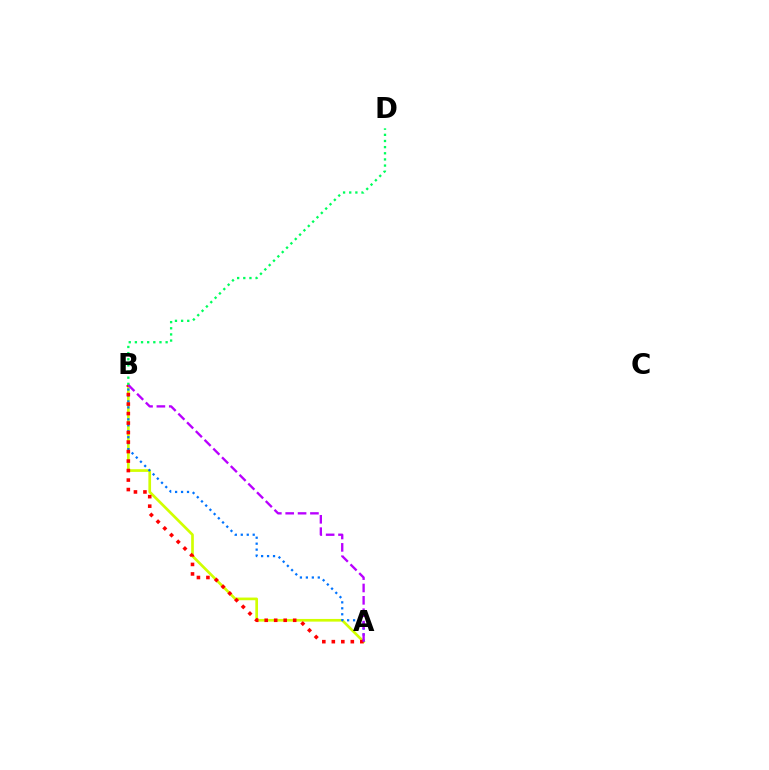{('A', 'B'): [{'color': '#d1ff00', 'line_style': 'solid', 'thickness': 1.93}, {'color': '#0074ff', 'line_style': 'dotted', 'thickness': 1.62}, {'color': '#ff0000', 'line_style': 'dotted', 'thickness': 2.58}, {'color': '#b900ff', 'line_style': 'dashed', 'thickness': 1.68}], ('B', 'D'): [{'color': '#00ff5c', 'line_style': 'dotted', 'thickness': 1.67}]}